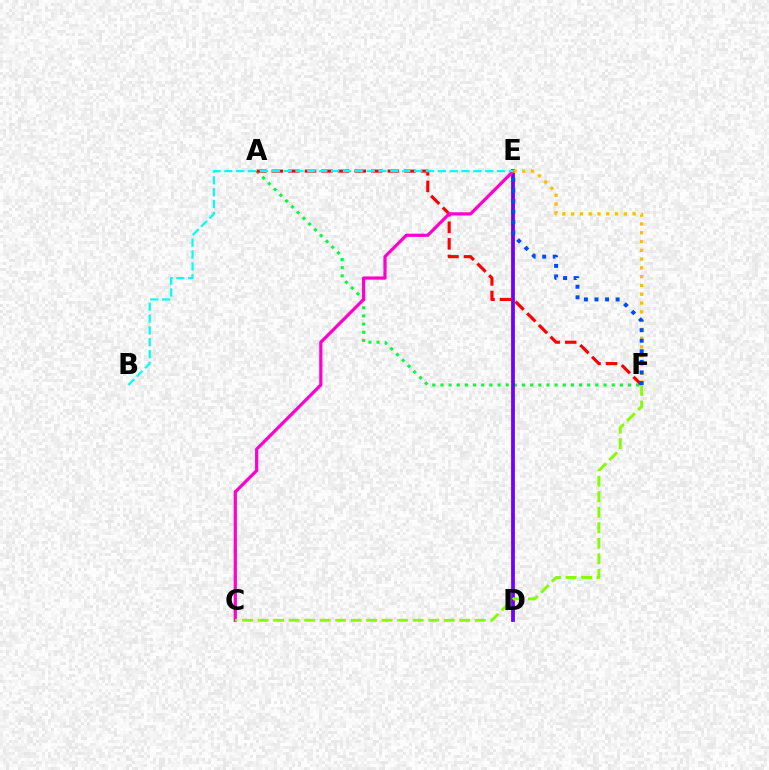{('A', 'F'): [{'color': '#00ff39', 'line_style': 'dotted', 'thickness': 2.22}, {'color': '#ff0000', 'line_style': 'dashed', 'thickness': 2.25}], ('D', 'E'): [{'color': '#7200ff', 'line_style': 'solid', 'thickness': 2.72}], ('C', 'E'): [{'color': '#ff00cf', 'line_style': 'solid', 'thickness': 2.32}], ('E', 'F'): [{'color': '#ffbd00', 'line_style': 'dotted', 'thickness': 2.39}, {'color': '#004bff', 'line_style': 'dotted', 'thickness': 2.87}], ('C', 'F'): [{'color': '#84ff00', 'line_style': 'dashed', 'thickness': 2.11}], ('B', 'E'): [{'color': '#00fff6', 'line_style': 'dashed', 'thickness': 1.61}]}